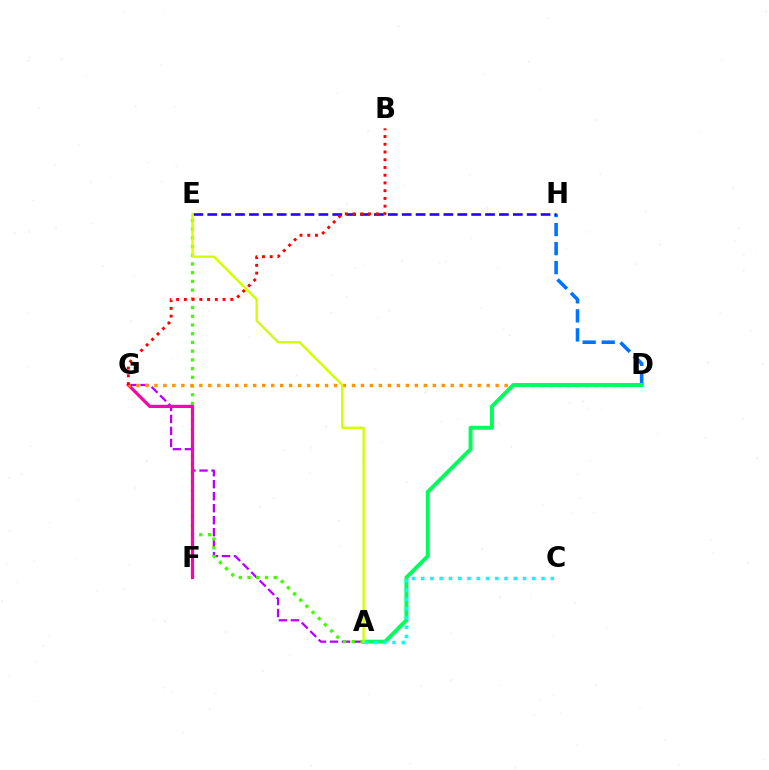{('A', 'G'): [{'color': '#b900ff', 'line_style': 'dashed', 'thickness': 1.63}], ('D', 'H'): [{'color': '#0074ff', 'line_style': 'dashed', 'thickness': 2.58}], ('A', 'E'): [{'color': '#3dff00', 'line_style': 'dotted', 'thickness': 2.37}, {'color': '#d1ff00', 'line_style': 'solid', 'thickness': 1.69}], ('F', 'G'): [{'color': '#ff00ac', 'line_style': 'solid', 'thickness': 2.3}], ('E', 'H'): [{'color': '#2500ff', 'line_style': 'dashed', 'thickness': 1.89}], ('D', 'G'): [{'color': '#ff9400', 'line_style': 'dotted', 'thickness': 2.44}], ('B', 'G'): [{'color': '#ff0000', 'line_style': 'dotted', 'thickness': 2.1}], ('A', 'D'): [{'color': '#00ff5c', 'line_style': 'solid', 'thickness': 2.85}], ('A', 'C'): [{'color': '#00fff6', 'line_style': 'dotted', 'thickness': 2.52}]}